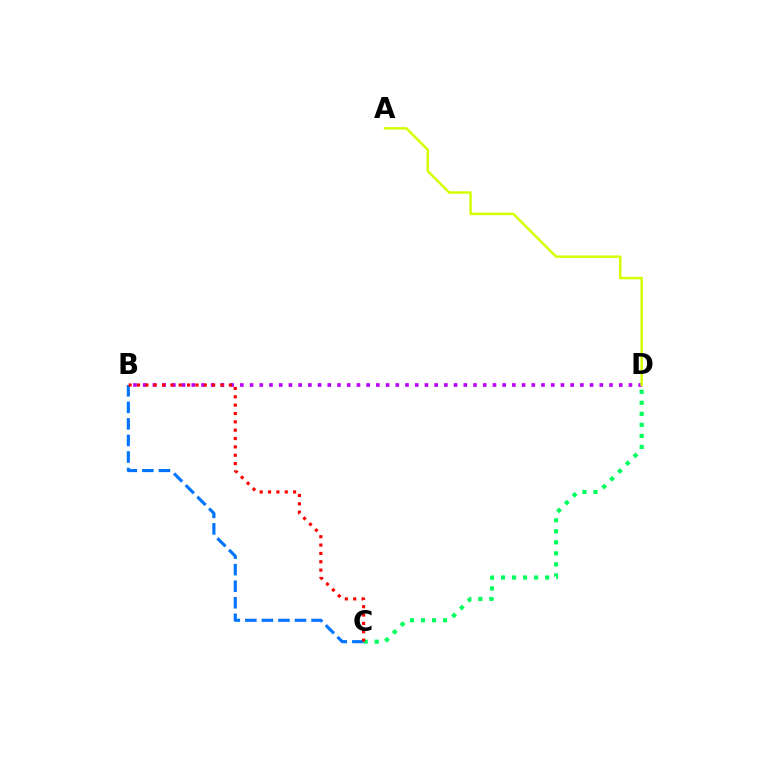{('C', 'D'): [{'color': '#00ff5c', 'line_style': 'dotted', 'thickness': 3.0}], ('B', 'C'): [{'color': '#0074ff', 'line_style': 'dashed', 'thickness': 2.25}, {'color': '#ff0000', 'line_style': 'dotted', 'thickness': 2.27}], ('B', 'D'): [{'color': '#b900ff', 'line_style': 'dotted', 'thickness': 2.64}], ('A', 'D'): [{'color': '#d1ff00', 'line_style': 'solid', 'thickness': 1.77}]}